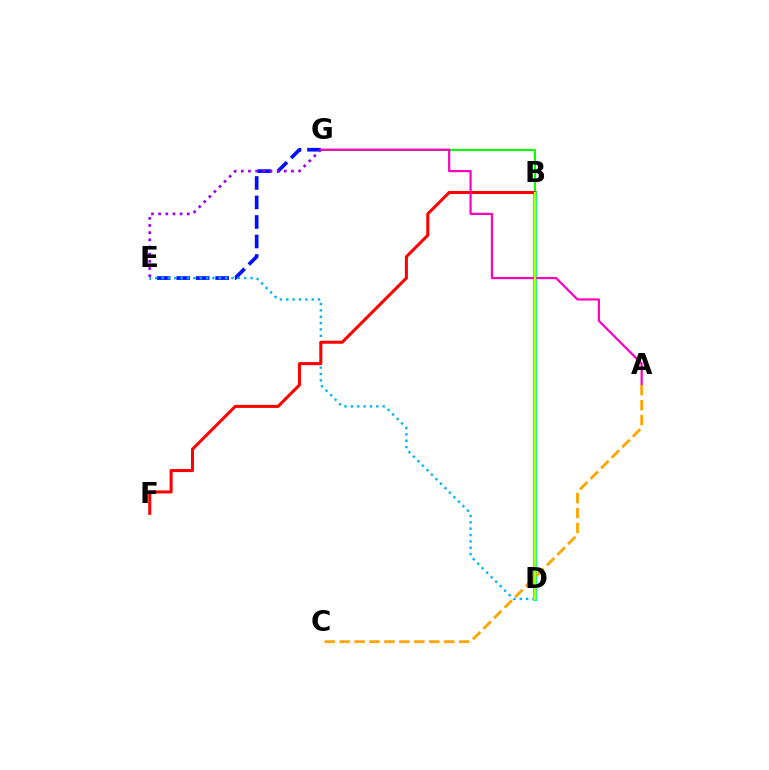{('B', 'G'): [{'color': '#08ff00', 'line_style': 'solid', 'thickness': 1.52}], ('E', 'G'): [{'color': '#0010ff', 'line_style': 'dashed', 'thickness': 2.65}, {'color': '#9b00ff', 'line_style': 'dotted', 'thickness': 1.95}], ('D', 'E'): [{'color': '#00b5ff', 'line_style': 'dotted', 'thickness': 1.73}], ('B', 'D'): [{'color': '#00ff9d', 'line_style': 'solid', 'thickness': 2.98}, {'color': '#b3ff00', 'line_style': 'solid', 'thickness': 1.68}], ('B', 'F'): [{'color': '#ff0000', 'line_style': 'solid', 'thickness': 2.19}], ('A', 'G'): [{'color': '#ff00bd', 'line_style': 'solid', 'thickness': 1.58}], ('A', 'C'): [{'color': '#ffa500', 'line_style': 'dashed', 'thickness': 2.03}]}